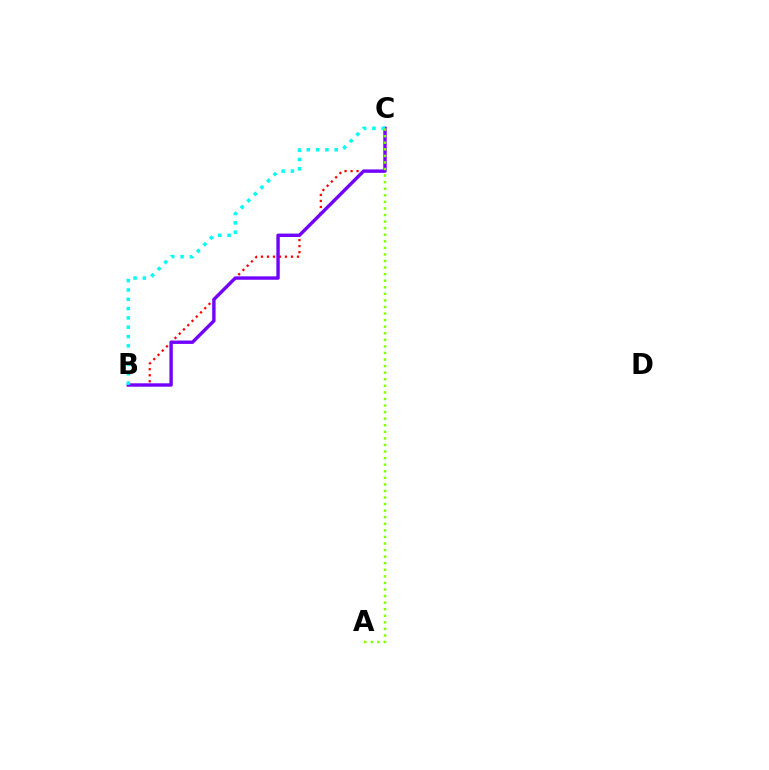{('B', 'C'): [{'color': '#ff0000', 'line_style': 'dotted', 'thickness': 1.63}, {'color': '#7200ff', 'line_style': 'solid', 'thickness': 2.43}, {'color': '#00fff6', 'line_style': 'dotted', 'thickness': 2.53}], ('A', 'C'): [{'color': '#84ff00', 'line_style': 'dotted', 'thickness': 1.79}]}